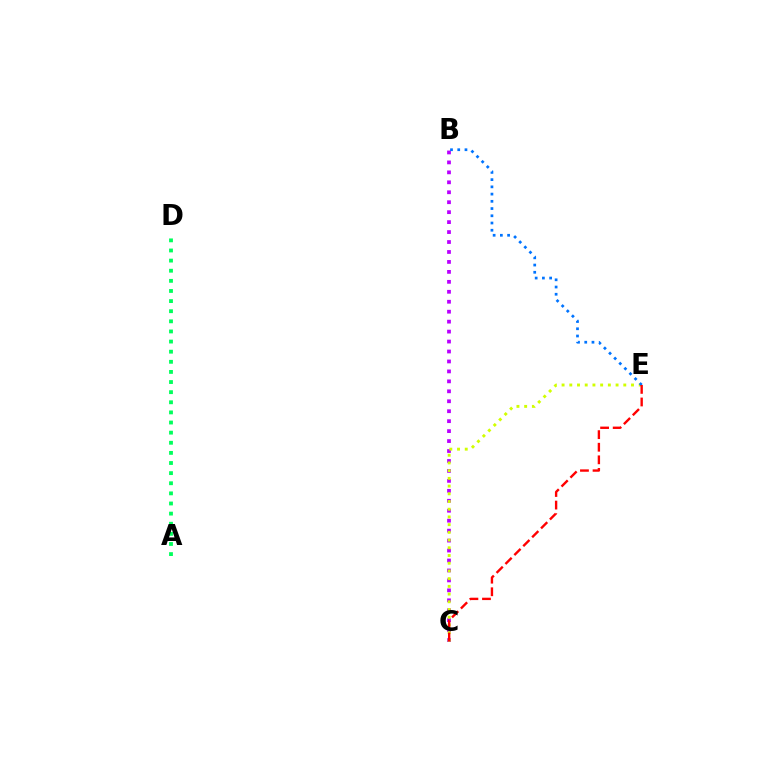{('A', 'D'): [{'color': '#00ff5c', 'line_style': 'dotted', 'thickness': 2.75}], ('B', 'C'): [{'color': '#b900ff', 'line_style': 'dotted', 'thickness': 2.7}], ('C', 'E'): [{'color': '#d1ff00', 'line_style': 'dotted', 'thickness': 2.1}, {'color': '#ff0000', 'line_style': 'dashed', 'thickness': 1.71}], ('B', 'E'): [{'color': '#0074ff', 'line_style': 'dotted', 'thickness': 1.96}]}